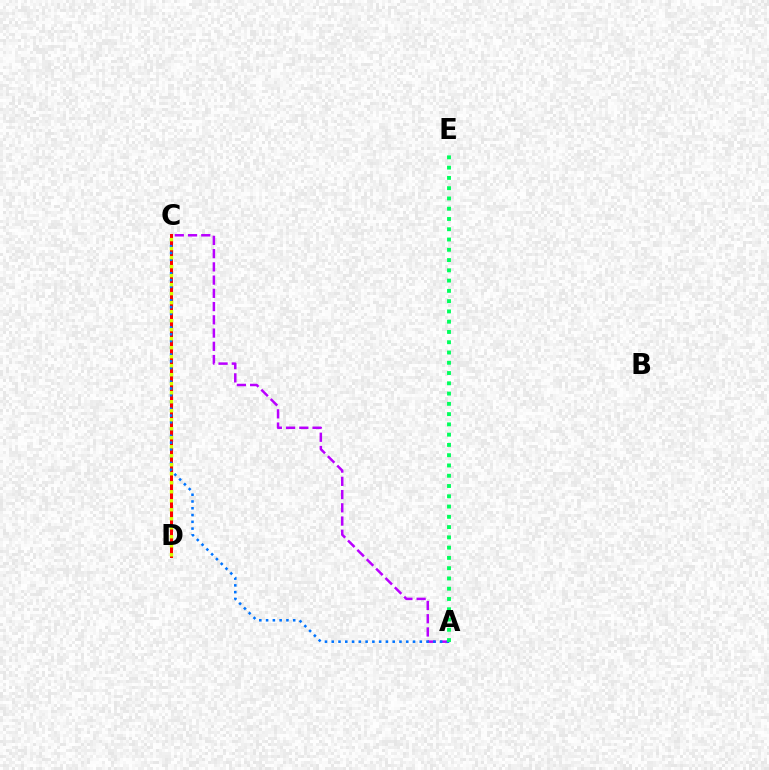{('C', 'D'): [{'color': '#ff0000', 'line_style': 'solid', 'thickness': 2.17}, {'color': '#d1ff00', 'line_style': 'dotted', 'thickness': 2.45}], ('A', 'C'): [{'color': '#b900ff', 'line_style': 'dashed', 'thickness': 1.8}, {'color': '#0074ff', 'line_style': 'dotted', 'thickness': 1.84}], ('A', 'E'): [{'color': '#00ff5c', 'line_style': 'dotted', 'thickness': 2.79}]}